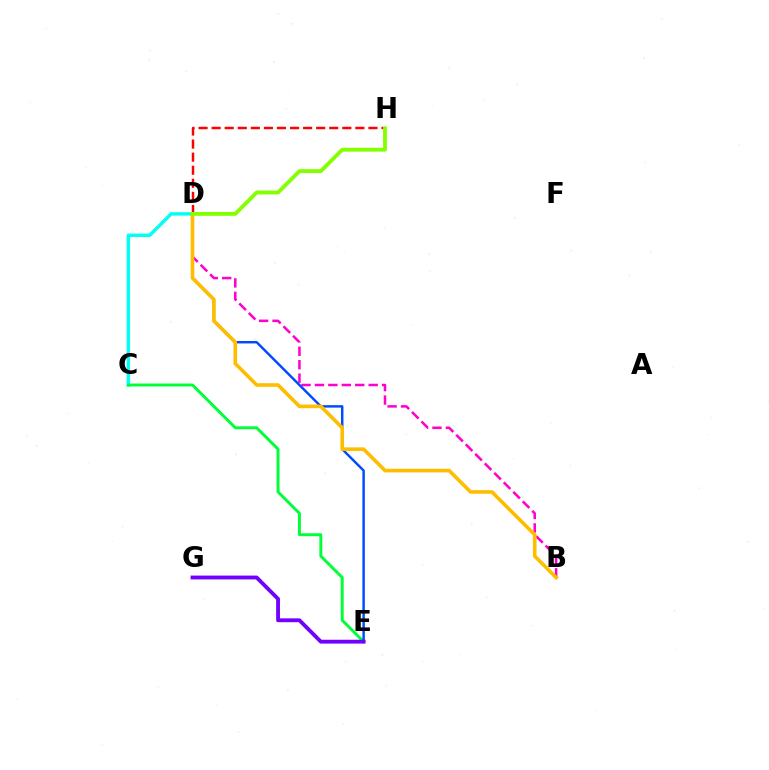{('C', 'D'): [{'color': '#00fff6', 'line_style': 'solid', 'thickness': 2.47}], ('B', 'D'): [{'color': '#ff00cf', 'line_style': 'dashed', 'thickness': 1.83}, {'color': '#ffbd00', 'line_style': 'solid', 'thickness': 2.6}], ('C', 'E'): [{'color': '#00ff39', 'line_style': 'solid', 'thickness': 2.12}], ('D', 'H'): [{'color': '#ff0000', 'line_style': 'dashed', 'thickness': 1.78}, {'color': '#84ff00', 'line_style': 'solid', 'thickness': 2.77}], ('D', 'E'): [{'color': '#004bff', 'line_style': 'solid', 'thickness': 1.76}], ('E', 'G'): [{'color': '#7200ff', 'line_style': 'solid', 'thickness': 2.76}]}